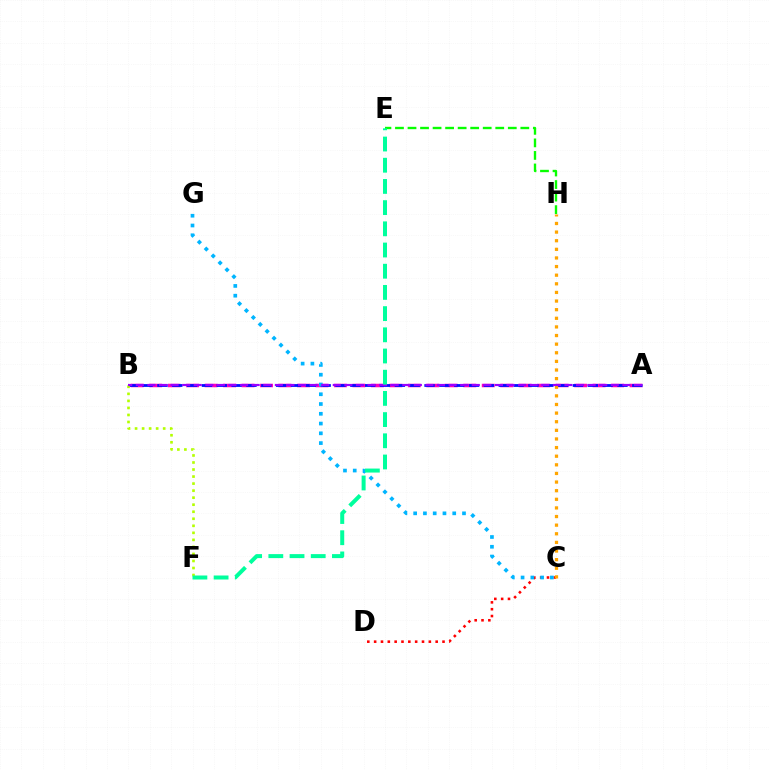{('A', 'B'): [{'color': '#ff00bd', 'line_style': 'dashed', 'thickness': 2.51}, {'color': '#0010ff', 'line_style': 'dashed', 'thickness': 2.02}, {'color': '#9b00ff', 'line_style': 'dashed', 'thickness': 1.57}], ('C', 'D'): [{'color': '#ff0000', 'line_style': 'dotted', 'thickness': 1.86}], ('B', 'F'): [{'color': '#b3ff00', 'line_style': 'dotted', 'thickness': 1.91}], ('C', 'H'): [{'color': '#ffa500', 'line_style': 'dotted', 'thickness': 2.34}], ('C', 'G'): [{'color': '#00b5ff', 'line_style': 'dotted', 'thickness': 2.65}], ('E', 'H'): [{'color': '#08ff00', 'line_style': 'dashed', 'thickness': 1.7}], ('E', 'F'): [{'color': '#00ff9d', 'line_style': 'dashed', 'thickness': 2.88}]}